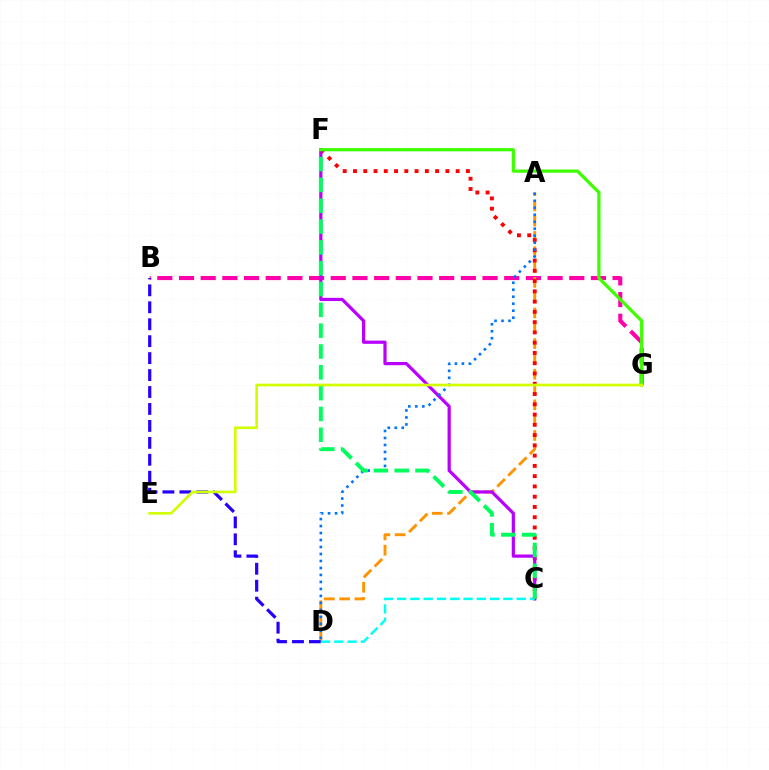{('B', 'G'): [{'color': '#ff00ac', 'line_style': 'dashed', 'thickness': 2.95}], ('A', 'D'): [{'color': '#ff9400', 'line_style': 'dashed', 'thickness': 2.08}, {'color': '#0074ff', 'line_style': 'dotted', 'thickness': 1.9}], ('C', 'F'): [{'color': '#ff0000', 'line_style': 'dotted', 'thickness': 2.79}, {'color': '#b900ff', 'line_style': 'solid', 'thickness': 2.31}, {'color': '#00ff5c', 'line_style': 'dashed', 'thickness': 2.83}], ('B', 'D'): [{'color': '#2500ff', 'line_style': 'dashed', 'thickness': 2.3}], ('C', 'D'): [{'color': '#00fff6', 'line_style': 'dashed', 'thickness': 1.81}], ('F', 'G'): [{'color': '#3dff00', 'line_style': 'solid', 'thickness': 2.32}], ('E', 'G'): [{'color': '#d1ff00', 'line_style': 'solid', 'thickness': 1.91}]}